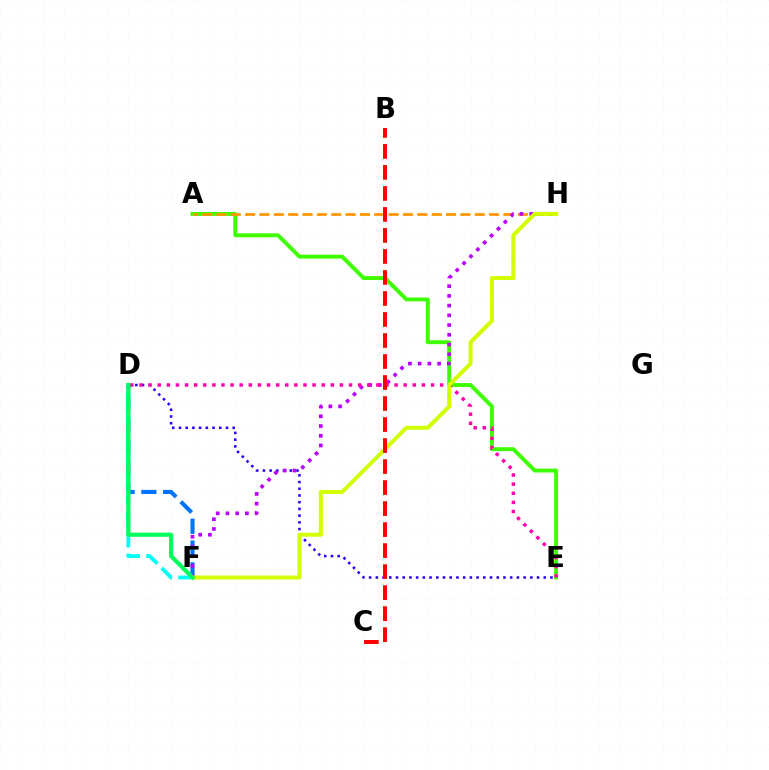{('A', 'E'): [{'color': '#3dff00', 'line_style': 'solid', 'thickness': 2.8}], ('A', 'H'): [{'color': '#ff9400', 'line_style': 'dashed', 'thickness': 1.95}], ('D', 'E'): [{'color': '#2500ff', 'line_style': 'dotted', 'thickness': 1.83}, {'color': '#ff00ac', 'line_style': 'dotted', 'thickness': 2.48}], ('D', 'F'): [{'color': '#0074ff', 'line_style': 'dashed', 'thickness': 2.96}, {'color': '#00fff6', 'line_style': 'dashed', 'thickness': 2.78}, {'color': '#00ff5c', 'line_style': 'solid', 'thickness': 2.99}], ('F', 'H'): [{'color': '#b900ff', 'line_style': 'dotted', 'thickness': 2.64}, {'color': '#d1ff00', 'line_style': 'solid', 'thickness': 2.87}], ('B', 'C'): [{'color': '#ff0000', 'line_style': 'dashed', 'thickness': 2.85}]}